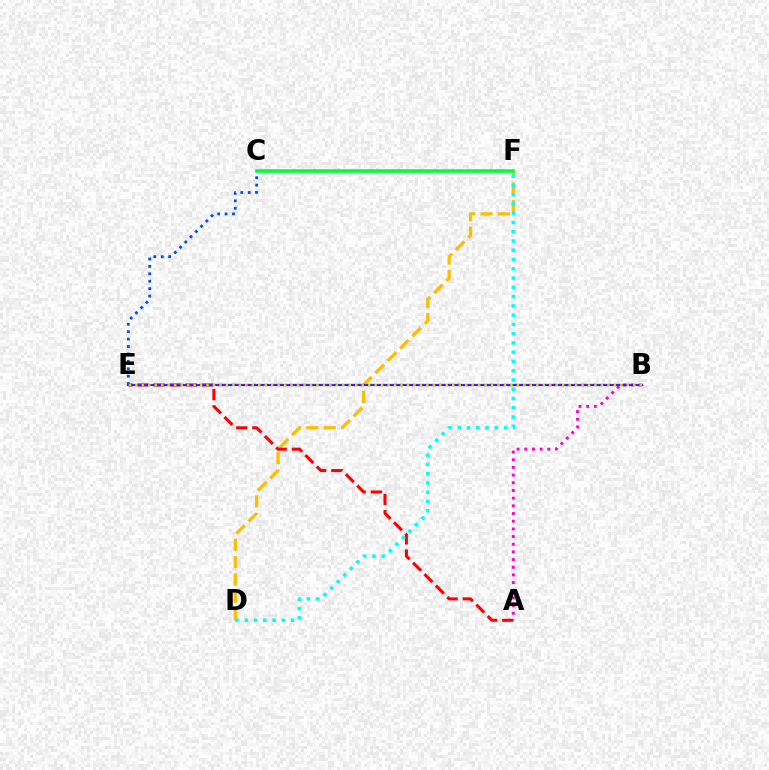{('C', 'E'): [{'color': '#004bff', 'line_style': 'dotted', 'thickness': 2.01}], ('A', 'B'): [{'color': '#ff00cf', 'line_style': 'dotted', 'thickness': 2.09}], ('D', 'F'): [{'color': '#ffbd00', 'line_style': 'dashed', 'thickness': 2.36}, {'color': '#00fff6', 'line_style': 'dotted', 'thickness': 2.52}], ('A', 'E'): [{'color': '#ff0000', 'line_style': 'dashed', 'thickness': 2.19}], ('B', 'E'): [{'color': '#7200ff', 'line_style': 'solid', 'thickness': 1.62}, {'color': '#84ff00', 'line_style': 'dotted', 'thickness': 1.76}], ('C', 'F'): [{'color': '#00ff39', 'line_style': 'solid', 'thickness': 2.56}]}